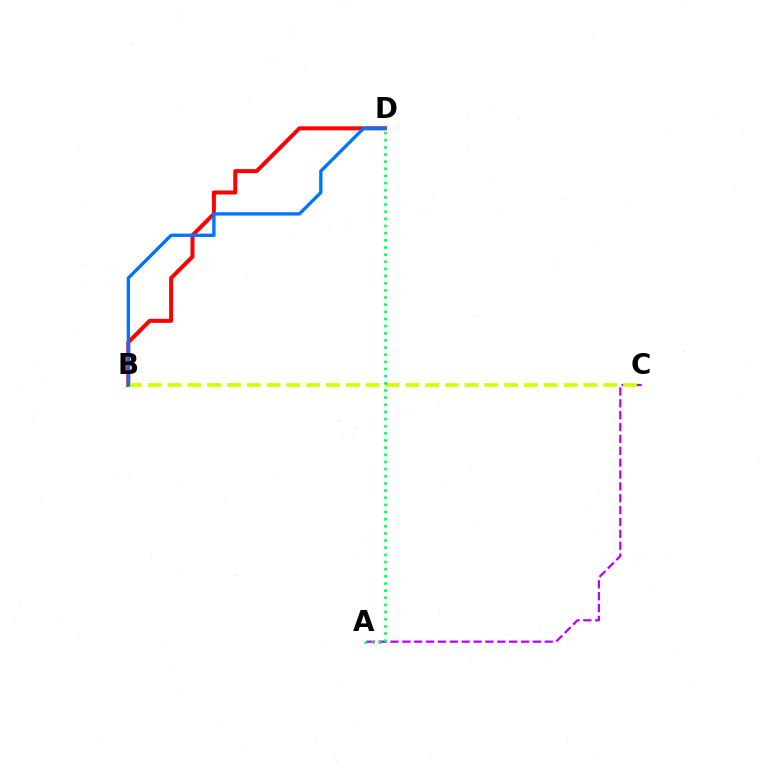{('B', 'D'): [{'color': '#ff0000', 'line_style': 'solid', 'thickness': 2.9}, {'color': '#0074ff', 'line_style': 'solid', 'thickness': 2.42}], ('A', 'C'): [{'color': '#b900ff', 'line_style': 'dashed', 'thickness': 1.61}], ('B', 'C'): [{'color': '#d1ff00', 'line_style': 'dashed', 'thickness': 2.69}], ('A', 'D'): [{'color': '#00ff5c', 'line_style': 'dotted', 'thickness': 1.94}]}